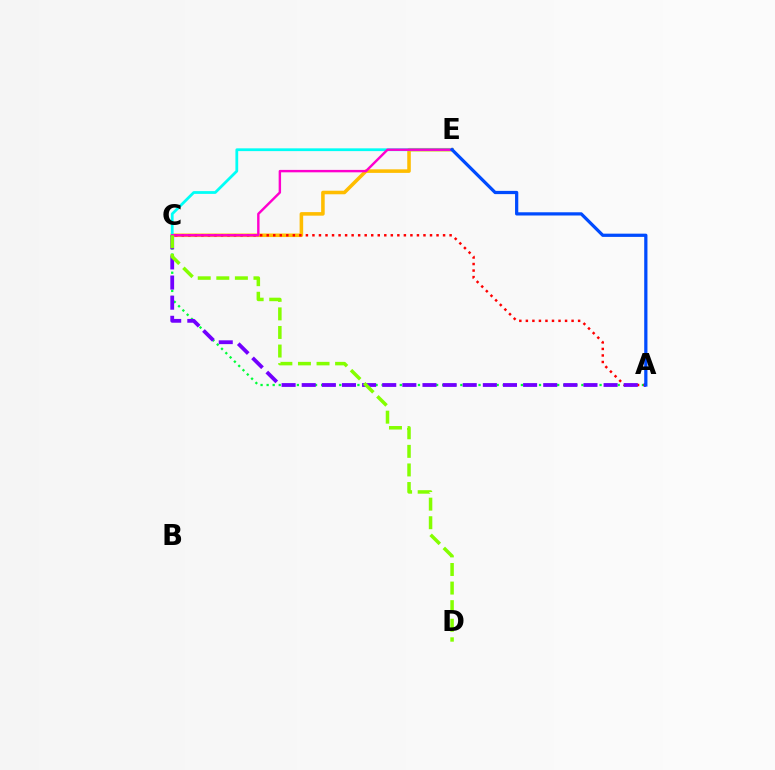{('C', 'E'): [{'color': '#ffbd00', 'line_style': 'solid', 'thickness': 2.56}, {'color': '#00fff6', 'line_style': 'solid', 'thickness': 2.0}, {'color': '#ff00cf', 'line_style': 'solid', 'thickness': 1.74}], ('A', 'C'): [{'color': '#00ff39', 'line_style': 'dotted', 'thickness': 1.64}, {'color': '#ff0000', 'line_style': 'dotted', 'thickness': 1.77}, {'color': '#7200ff', 'line_style': 'dashed', 'thickness': 2.73}], ('A', 'E'): [{'color': '#004bff', 'line_style': 'solid', 'thickness': 2.33}], ('C', 'D'): [{'color': '#84ff00', 'line_style': 'dashed', 'thickness': 2.52}]}